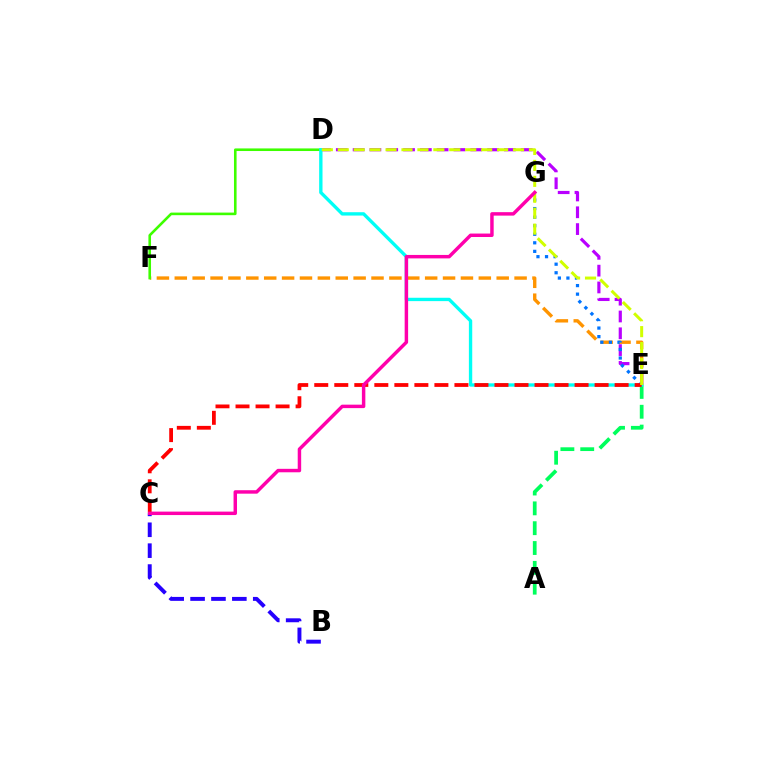{('D', 'E'): [{'color': '#b900ff', 'line_style': 'dashed', 'thickness': 2.28}, {'color': '#00fff6', 'line_style': 'solid', 'thickness': 2.41}, {'color': '#d1ff00', 'line_style': 'dashed', 'thickness': 2.16}], ('A', 'E'): [{'color': '#00ff5c', 'line_style': 'dashed', 'thickness': 2.69}], ('E', 'F'): [{'color': '#ff9400', 'line_style': 'dashed', 'thickness': 2.43}], ('D', 'F'): [{'color': '#3dff00', 'line_style': 'solid', 'thickness': 1.87}], ('E', 'G'): [{'color': '#0074ff', 'line_style': 'dotted', 'thickness': 2.32}], ('B', 'C'): [{'color': '#2500ff', 'line_style': 'dashed', 'thickness': 2.84}], ('C', 'E'): [{'color': '#ff0000', 'line_style': 'dashed', 'thickness': 2.72}], ('C', 'G'): [{'color': '#ff00ac', 'line_style': 'solid', 'thickness': 2.49}]}